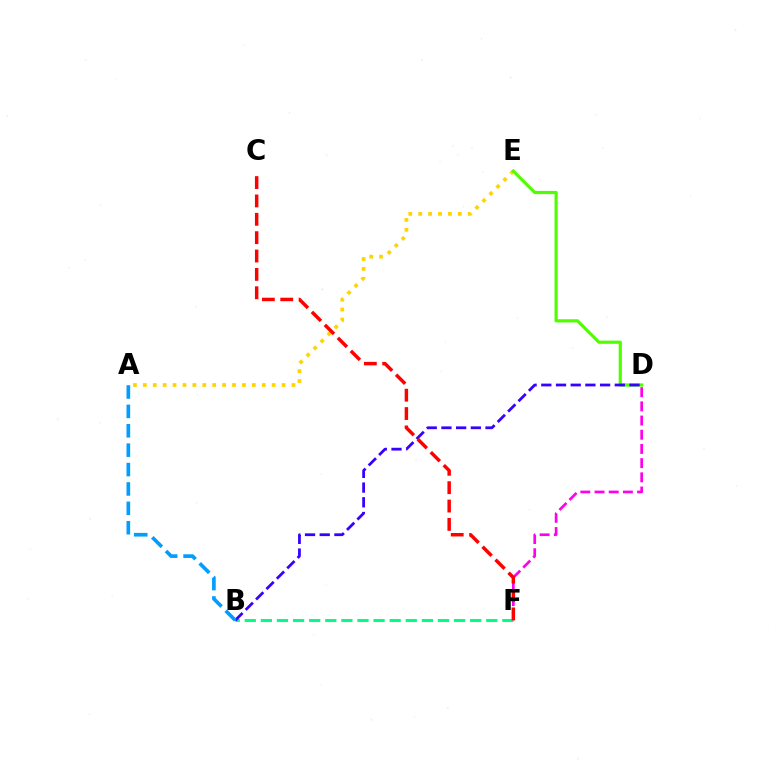{('A', 'E'): [{'color': '#ffd500', 'line_style': 'dotted', 'thickness': 2.69}], ('B', 'F'): [{'color': '#00ff86', 'line_style': 'dashed', 'thickness': 2.19}], ('D', 'F'): [{'color': '#ff00ed', 'line_style': 'dashed', 'thickness': 1.93}], ('D', 'E'): [{'color': '#4fff00', 'line_style': 'solid', 'thickness': 2.29}], ('B', 'D'): [{'color': '#3700ff', 'line_style': 'dashed', 'thickness': 2.0}], ('C', 'F'): [{'color': '#ff0000', 'line_style': 'dashed', 'thickness': 2.5}], ('A', 'B'): [{'color': '#009eff', 'line_style': 'dashed', 'thickness': 2.63}]}